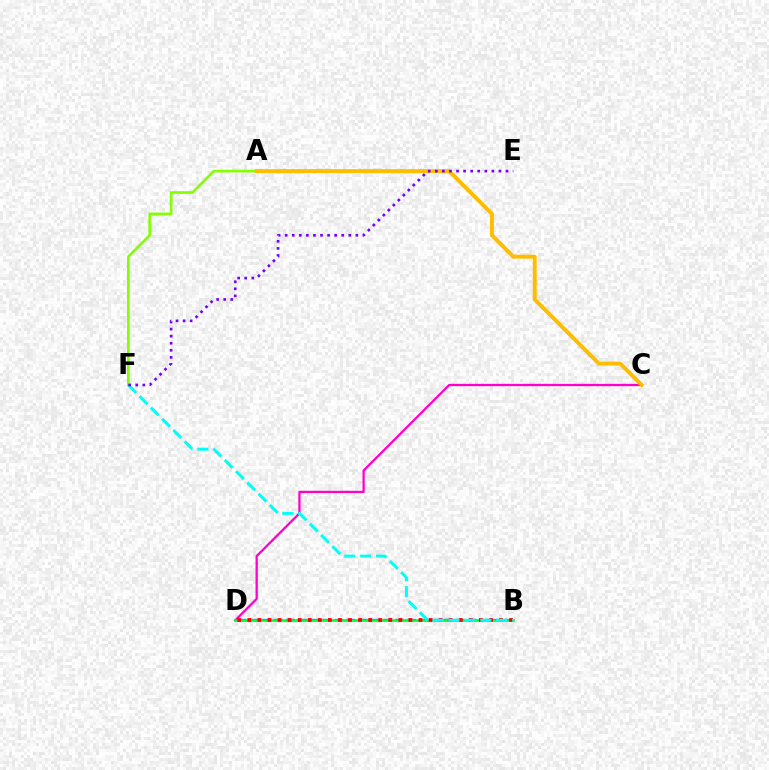{('C', 'D'): [{'color': '#ff00cf', 'line_style': 'solid', 'thickness': 1.64}], ('B', 'D'): [{'color': '#004bff', 'line_style': 'dashed', 'thickness': 1.65}, {'color': '#00ff39', 'line_style': 'solid', 'thickness': 1.89}, {'color': '#ff0000', 'line_style': 'dotted', 'thickness': 2.74}], ('A', 'F'): [{'color': '#84ff00', 'line_style': 'solid', 'thickness': 1.92}], ('A', 'C'): [{'color': '#ffbd00', 'line_style': 'solid', 'thickness': 2.83}], ('B', 'F'): [{'color': '#00fff6', 'line_style': 'dashed', 'thickness': 2.16}], ('E', 'F'): [{'color': '#7200ff', 'line_style': 'dotted', 'thickness': 1.92}]}